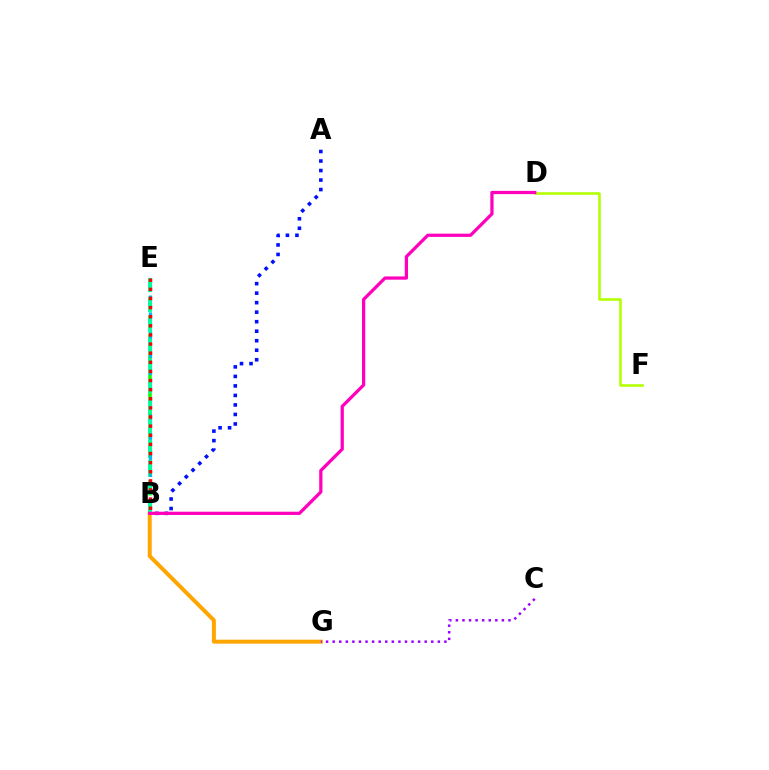{('A', 'B'): [{'color': '#0010ff', 'line_style': 'dotted', 'thickness': 2.58}], ('B', 'E'): [{'color': '#08ff00', 'line_style': 'dashed', 'thickness': 2.53}, {'color': '#00b5ff', 'line_style': 'dashed', 'thickness': 2.3}, {'color': '#00ff9d', 'line_style': 'dashed', 'thickness': 2.75}, {'color': '#ff0000', 'line_style': 'dotted', 'thickness': 2.48}], ('D', 'F'): [{'color': '#b3ff00', 'line_style': 'solid', 'thickness': 1.87}], ('B', 'G'): [{'color': '#ffa500', 'line_style': 'solid', 'thickness': 2.86}], ('C', 'G'): [{'color': '#9b00ff', 'line_style': 'dotted', 'thickness': 1.79}], ('B', 'D'): [{'color': '#ff00bd', 'line_style': 'solid', 'thickness': 2.34}]}